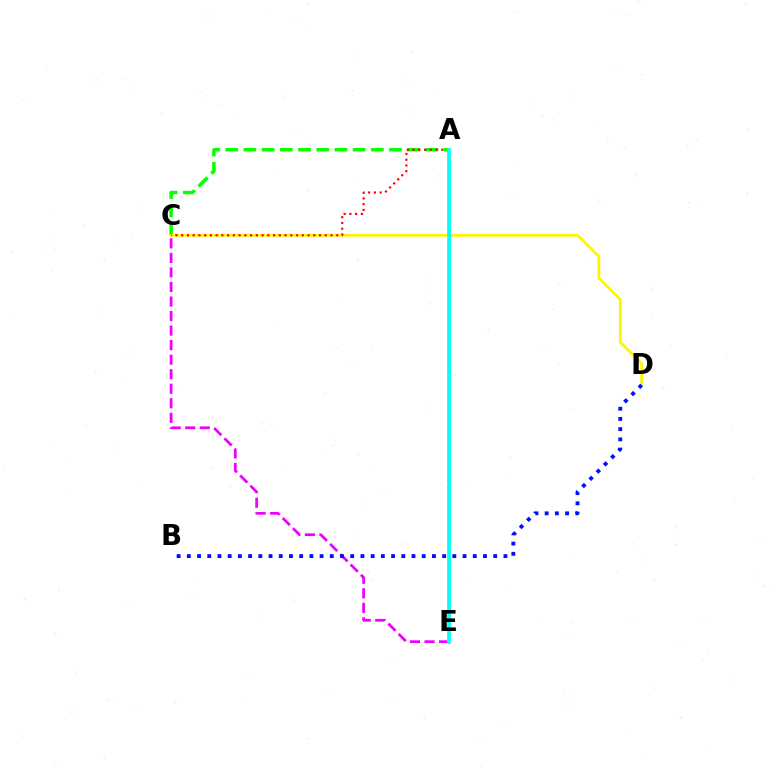{('A', 'C'): [{'color': '#08ff00', 'line_style': 'dashed', 'thickness': 2.47}, {'color': '#ff0000', 'line_style': 'dotted', 'thickness': 1.56}], ('C', 'D'): [{'color': '#fcf500', 'line_style': 'solid', 'thickness': 1.97}], ('C', 'E'): [{'color': '#ee00ff', 'line_style': 'dashed', 'thickness': 1.98}], ('B', 'D'): [{'color': '#0010ff', 'line_style': 'dotted', 'thickness': 2.77}], ('A', 'E'): [{'color': '#00fff6', 'line_style': 'solid', 'thickness': 2.69}]}